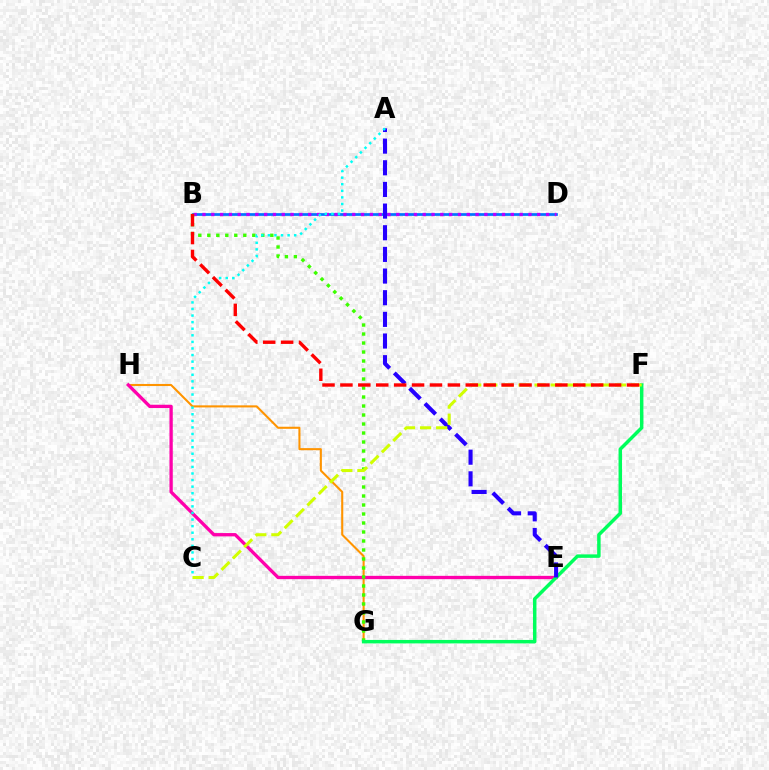{('B', 'D'): [{'color': '#0074ff', 'line_style': 'solid', 'thickness': 1.95}, {'color': '#b900ff', 'line_style': 'dotted', 'thickness': 2.39}], ('G', 'H'): [{'color': '#ff9400', 'line_style': 'solid', 'thickness': 1.5}], ('E', 'H'): [{'color': '#ff00ac', 'line_style': 'solid', 'thickness': 2.38}], ('B', 'G'): [{'color': '#3dff00', 'line_style': 'dotted', 'thickness': 2.44}], ('F', 'G'): [{'color': '#00ff5c', 'line_style': 'solid', 'thickness': 2.5}], ('A', 'E'): [{'color': '#2500ff', 'line_style': 'dashed', 'thickness': 2.94}], ('C', 'F'): [{'color': '#d1ff00', 'line_style': 'dashed', 'thickness': 2.18}], ('A', 'C'): [{'color': '#00fff6', 'line_style': 'dotted', 'thickness': 1.79}], ('B', 'F'): [{'color': '#ff0000', 'line_style': 'dashed', 'thickness': 2.43}]}